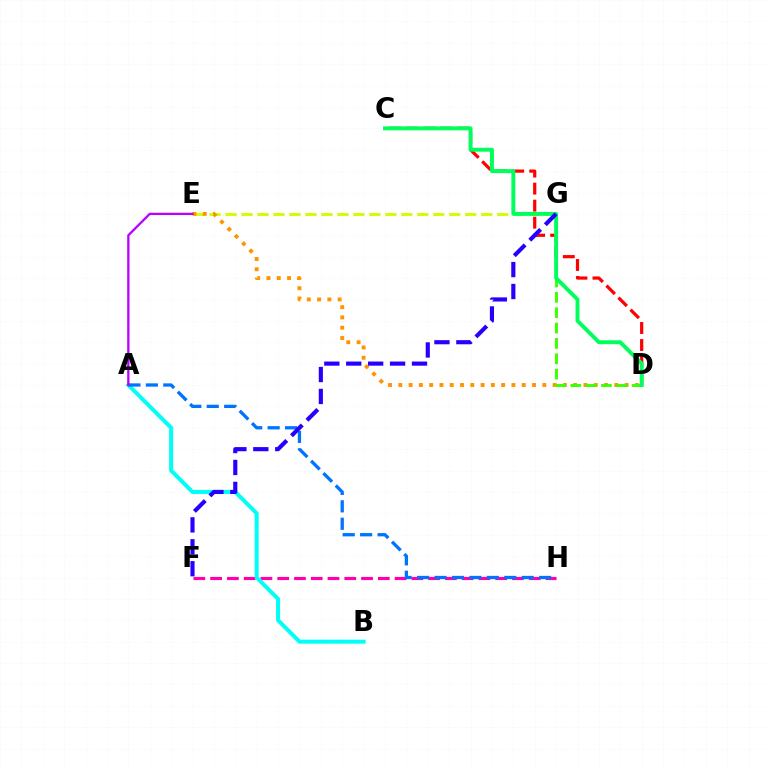{('C', 'D'): [{'color': '#ff0000', 'line_style': 'dashed', 'thickness': 2.31}, {'color': '#00ff5c', 'line_style': 'solid', 'thickness': 2.83}], ('E', 'G'): [{'color': '#d1ff00', 'line_style': 'dashed', 'thickness': 2.17}], ('F', 'H'): [{'color': '#ff00ac', 'line_style': 'dashed', 'thickness': 2.28}], ('D', 'E'): [{'color': '#ff9400', 'line_style': 'dotted', 'thickness': 2.79}], ('D', 'G'): [{'color': '#3dff00', 'line_style': 'dashed', 'thickness': 2.08}], ('A', 'B'): [{'color': '#00fff6', 'line_style': 'solid', 'thickness': 2.89}], ('A', 'H'): [{'color': '#0074ff', 'line_style': 'dashed', 'thickness': 2.37}], ('A', 'E'): [{'color': '#b900ff', 'line_style': 'solid', 'thickness': 1.65}], ('F', 'G'): [{'color': '#2500ff', 'line_style': 'dashed', 'thickness': 2.98}]}